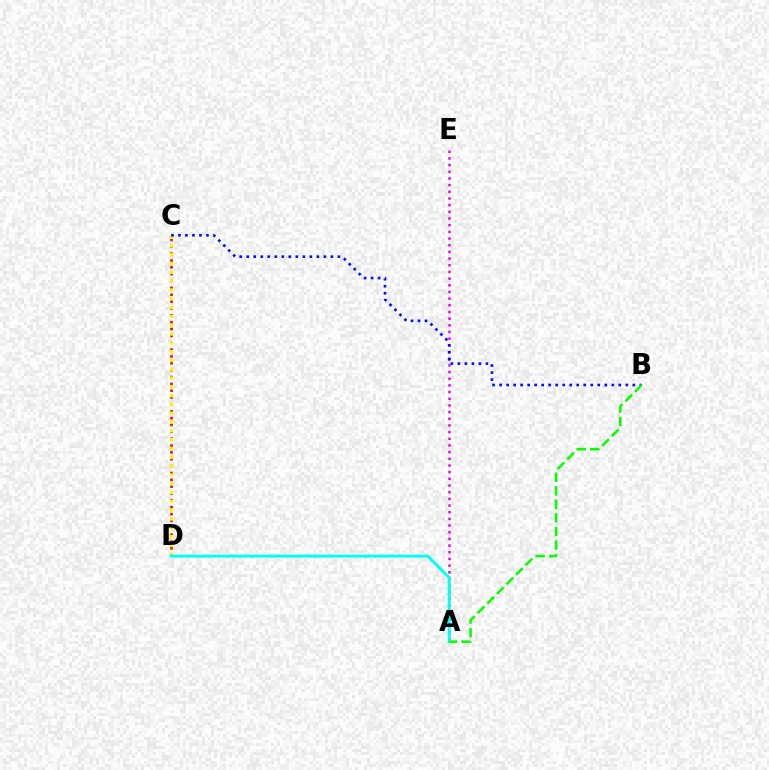{('C', 'D'): [{'color': '#ff0000', 'line_style': 'dotted', 'thickness': 1.86}, {'color': '#fcf500', 'line_style': 'dotted', 'thickness': 2.39}], ('A', 'E'): [{'color': '#ee00ff', 'line_style': 'dotted', 'thickness': 1.81}], ('B', 'C'): [{'color': '#0010ff', 'line_style': 'dotted', 'thickness': 1.91}], ('A', 'D'): [{'color': '#00fff6', 'line_style': 'solid', 'thickness': 2.11}], ('A', 'B'): [{'color': '#08ff00', 'line_style': 'dashed', 'thickness': 1.84}]}